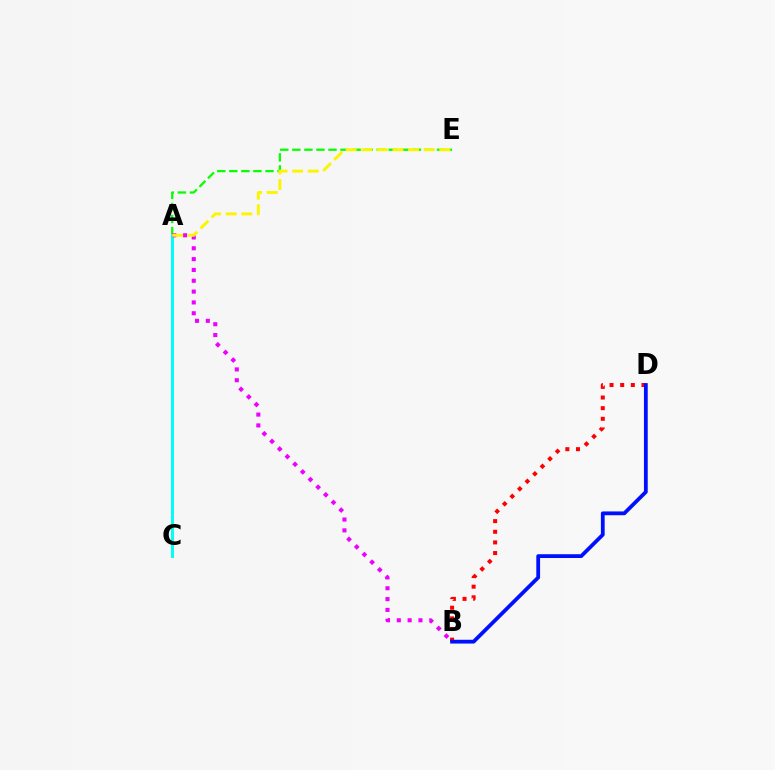{('A', 'E'): [{'color': '#08ff00', 'line_style': 'dashed', 'thickness': 1.64}, {'color': '#fcf500', 'line_style': 'dashed', 'thickness': 2.12}], ('A', 'C'): [{'color': '#00fff6', 'line_style': 'solid', 'thickness': 2.16}], ('A', 'B'): [{'color': '#ee00ff', 'line_style': 'dotted', 'thickness': 2.94}], ('B', 'D'): [{'color': '#ff0000', 'line_style': 'dotted', 'thickness': 2.89}, {'color': '#0010ff', 'line_style': 'solid', 'thickness': 2.72}]}